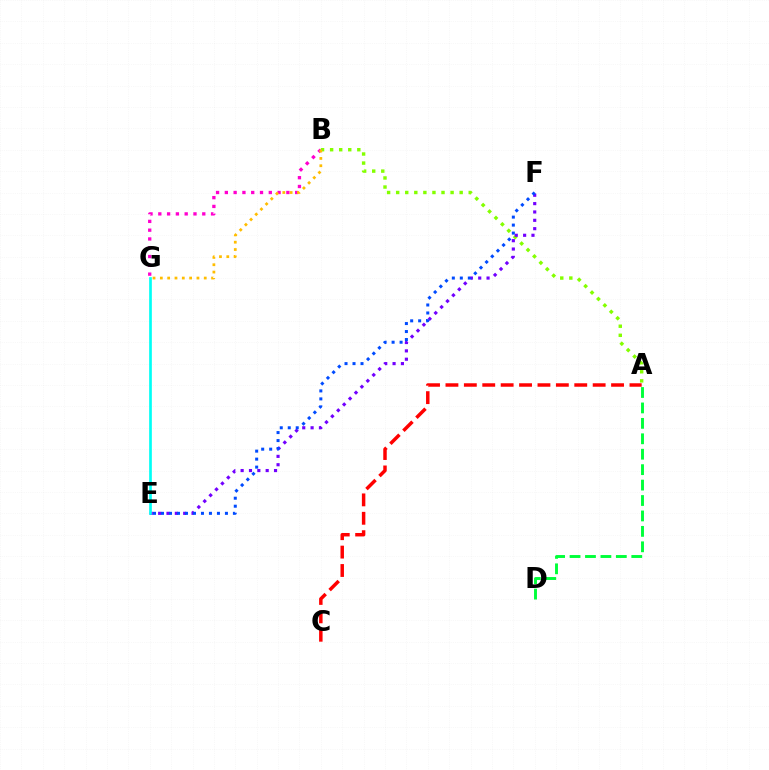{('A', 'B'): [{'color': '#84ff00', 'line_style': 'dotted', 'thickness': 2.46}], ('B', 'G'): [{'color': '#ff00cf', 'line_style': 'dotted', 'thickness': 2.39}, {'color': '#ffbd00', 'line_style': 'dotted', 'thickness': 1.99}], ('E', 'F'): [{'color': '#7200ff', 'line_style': 'dotted', 'thickness': 2.27}, {'color': '#004bff', 'line_style': 'dotted', 'thickness': 2.17}], ('E', 'G'): [{'color': '#00fff6', 'line_style': 'solid', 'thickness': 1.93}], ('A', 'D'): [{'color': '#00ff39', 'line_style': 'dashed', 'thickness': 2.1}], ('A', 'C'): [{'color': '#ff0000', 'line_style': 'dashed', 'thickness': 2.5}]}